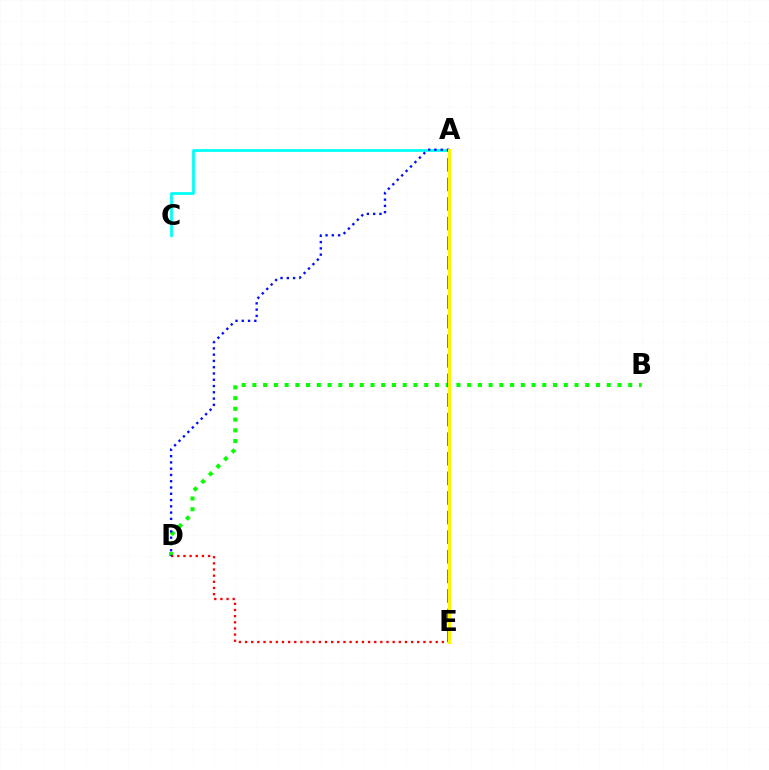{('A', 'C'): [{'color': '#00fff6', 'line_style': 'solid', 'thickness': 1.97}], ('B', 'D'): [{'color': '#08ff00', 'line_style': 'dotted', 'thickness': 2.92}], ('A', 'E'): [{'color': '#ee00ff', 'line_style': 'dashed', 'thickness': 2.66}, {'color': '#fcf500', 'line_style': 'solid', 'thickness': 2.18}], ('D', 'E'): [{'color': '#ff0000', 'line_style': 'dotted', 'thickness': 1.67}], ('A', 'D'): [{'color': '#0010ff', 'line_style': 'dotted', 'thickness': 1.7}]}